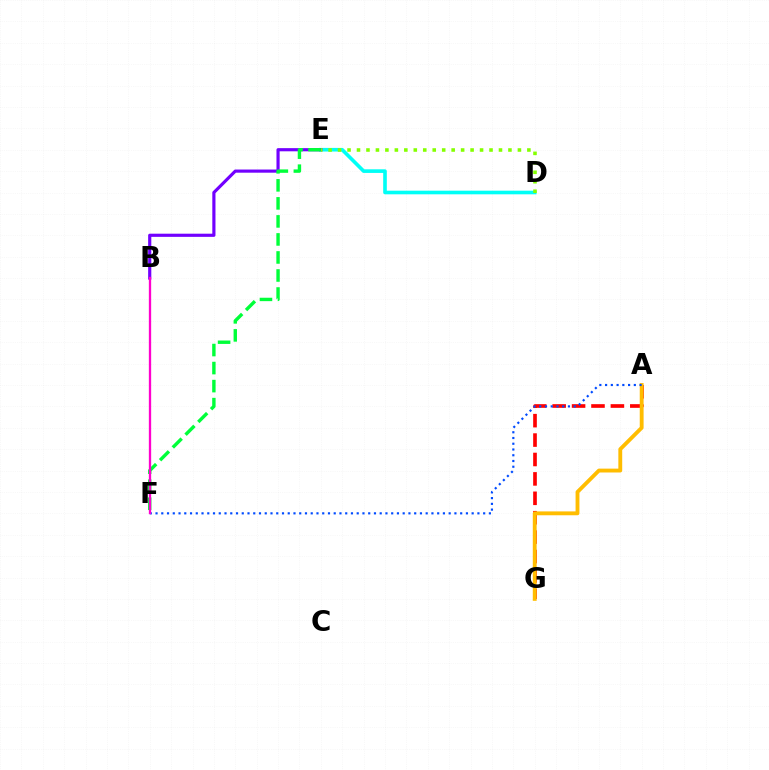{('A', 'G'): [{'color': '#ff0000', 'line_style': 'dashed', 'thickness': 2.64}, {'color': '#ffbd00', 'line_style': 'solid', 'thickness': 2.78}], ('D', 'E'): [{'color': '#00fff6', 'line_style': 'solid', 'thickness': 2.61}, {'color': '#84ff00', 'line_style': 'dotted', 'thickness': 2.57}], ('A', 'F'): [{'color': '#004bff', 'line_style': 'dotted', 'thickness': 1.56}], ('B', 'E'): [{'color': '#7200ff', 'line_style': 'solid', 'thickness': 2.28}], ('E', 'F'): [{'color': '#00ff39', 'line_style': 'dashed', 'thickness': 2.45}], ('B', 'F'): [{'color': '#ff00cf', 'line_style': 'solid', 'thickness': 1.66}]}